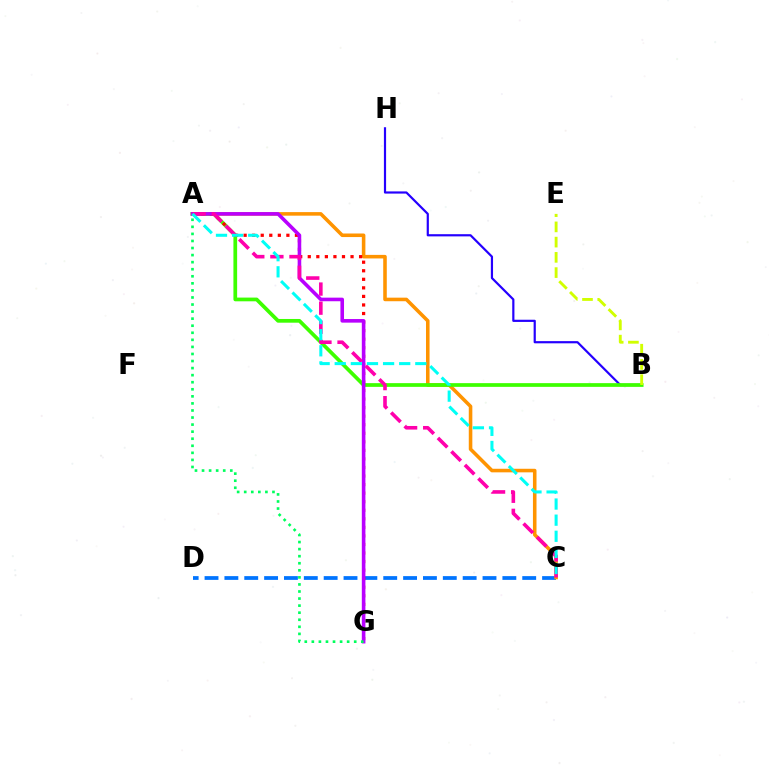{('B', 'H'): [{'color': '#2500ff', 'line_style': 'solid', 'thickness': 1.58}], ('C', 'D'): [{'color': '#0074ff', 'line_style': 'dashed', 'thickness': 2.7}], ('A', 'C'): [{'color': '#ff9400', 'line_style': 'solid', 'thickness': 2.56}, {'color': '#ff00ac', 'line_style': 'dashed', 'thickness': 2.59}, {'color': '#00fff6', 'line_style': 'dashed', 'thickness': 2.19}], ('A', 'B'): [{'color': '#3dff00', 'line_style': 'solid', 'thickness': 2.68}], ('A', 'G'): [{'color': '#ff0000', 'line_style': 'dotted', 'thickness': 2.32}, {'color': '#b900ff', 'line_style': 'solid', 'thickness': 2.59}, {'color': '#00ff5c', 'line_style': 'dotted', 'thickness': 1.92}], ('B', 'E'): [{'color': '#d1ff00', 'line_style': 'dashed', 'thickness': 2.07}]}